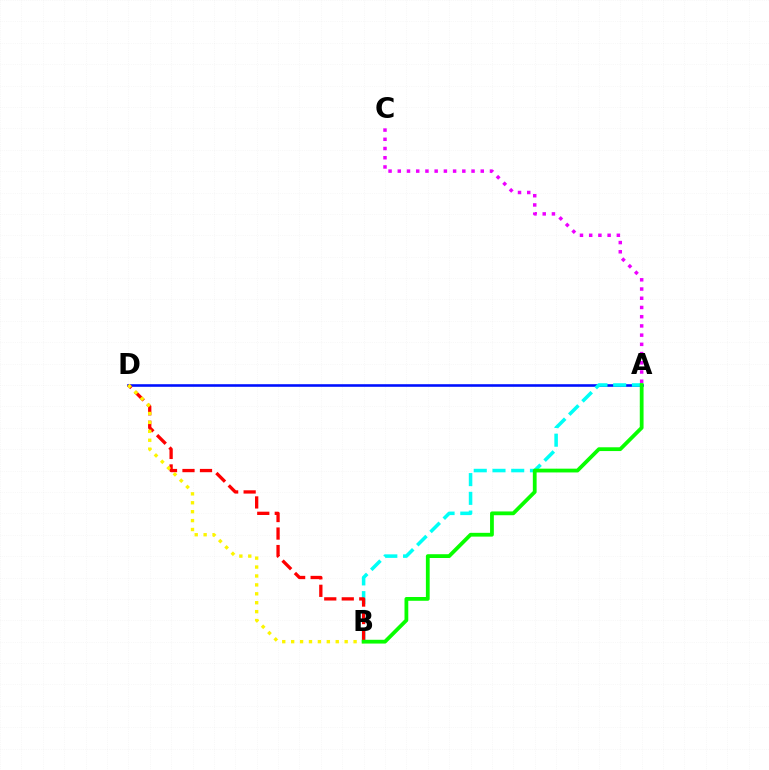{('A', 'D'): [{'color': '#0010ff', 'line_style': 'solid', 'thickness': 1.87}], ('A', 'C'): [{'color': '#ee00ff', 'line_style': 'dotted', 'thickness': 2.51}], ('A', 'B'): [{'color': '#00fff6', 'line_style': 'dashed', 'thickness': 2.55}, {'color': '#08ff00', 'line_style': 'solid', 'thickness': 2.72}], ('B', 'D'): [{'color': '#ff0000', 'line_style': 'dashed', 'thickness': 2.38}, {'color': '#fcf500', 'line_style': 'dotted', 'thickness': 2.42}]}